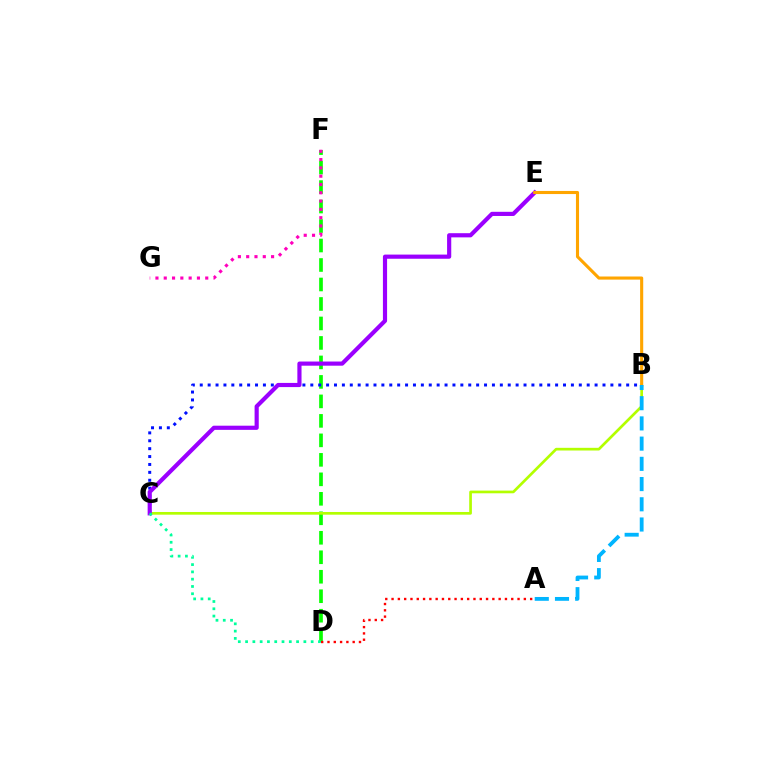{('D', 'F'): [{'color': '#08ff00', 'line_style': 'dashed', 'thickness': 2.65}], ('B', 'C'): [{'color': '#0010ff', 'line_style': 'dotted', 'thickness': 2.15}, {'color': '#b3ff00', 'line_style': 'solid', 'thickness': 1.94}], ('C', 'E'): [{'color': '#9b00ff', 'line_style': 'solid', 'thickness': 3.0}], ('F', 'G'): [{'color': '#ff00bd', 'line_style': 'dotted', 'thickness': 2.26}], ('C', 'D'): [{'color': '#00ff9d', 'line_style': 'dotted', 'thickness': 1.98}], ('A', 'D'): [{'color': '#ff0000', 'line_style': 'dotted', 'thickness': 1.71}], ('B', 'E'): [{'color': '#ffa500', 'line_style': 'solid', 'thickness': 2.24}], ('A', 'B'): [{'color': '#00b5ff', 'line_style': 'dashed', 'thickness': 2.75}]}